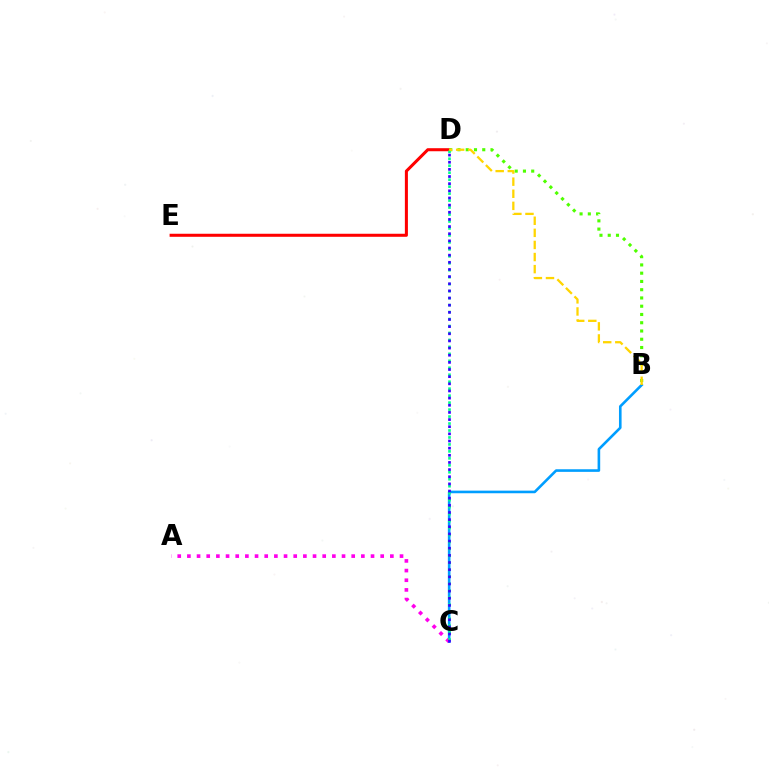{('B', 'C'): [{'color': '#009eff', 'line_style': 'solid', 'thickness': 1.88}], ('D', 'E'): [{'color': '#ff0000', 'line_style': 'solid', 'thickness': 2.19}], ('B', 'D'): [{'color': '#4fff00', 'line_style': 'dotted', 'thickness': 2.24}, {'color': '#ffd500', 'line_style': 'dashed', 'thickness': 1.64}], ('A', 'C'): [{'color': '#ff00ed', 'line_style': 'dotted', 'thickness': 2.63}], ('C', 'D'): [{'color': '#00ff86', 'line_style': 'dotted', 'thickness': 1.89}, {'color': '#3700ff', 'line_style': 'dotted', 'thickness': 1.94}]}